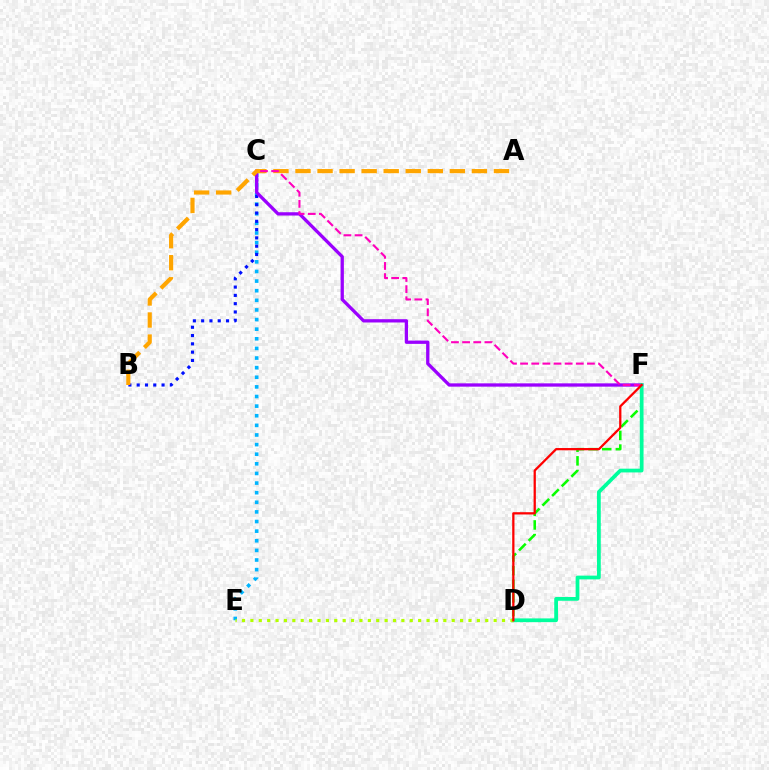{('C', 'E'): [{'color': '#00b5ff', 'line_style': 'dotted', 'thickness': 2.61}], ('D', 'F'): [{'color': '#08ff00', 'line_style': 'dashed', 'thickness': 1.85}, {'color': '#00ff9d', 'line_style': 'solid', 'thickness': 2.7}, {'color': '#ff0000', 'line_style': 'solid', 'thickness': 1.64}], ('B', 'C'): [{'color': '#0010ff', 'line_style': 'dotted', 'thickness': 2.25}], ('C', 'F'): [{'color': '#9b00ff', 'line_style': 'solid', 'thickness': 2.37}, {'color': '#ff00bd', 'line_style': 'dashed', 'thickness': 1.51}], ('A', 'B'): [{'color': '#ffa500', 'line_style': 'dashed', 'thickness': 3.0}], ('D', 'E'): [{'color': '#b3ff00', 'line_style': 'dotted', 'thickness': 2.28}]}